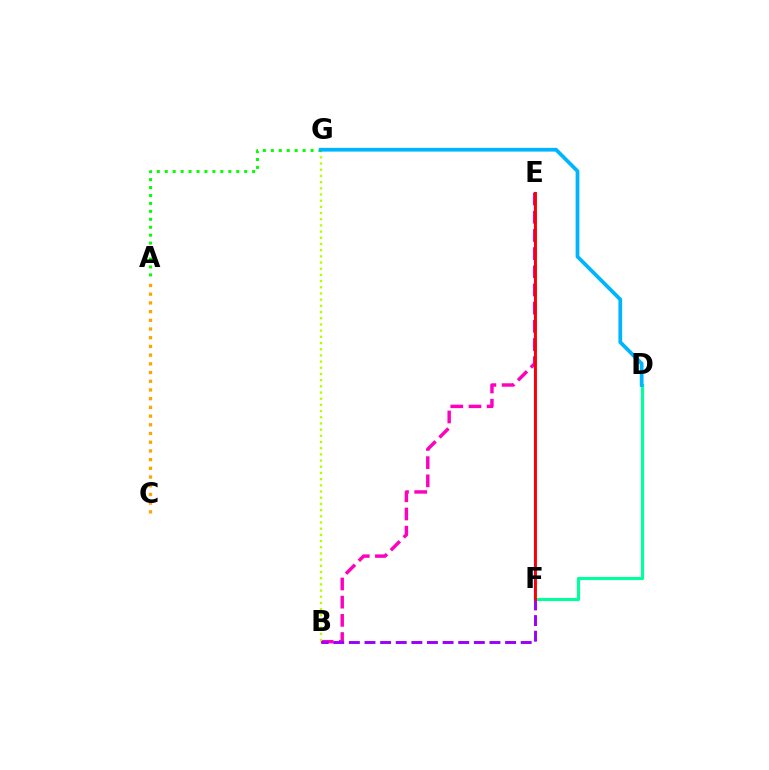{('B', 'E'): [{'color': '#ff00bd', 'line_style': 'dashed', 'thickness': 2.47}], ('D', 'F'): [{'color': '#00ff9d', 'line_style': 'solid', 'thickness': 2.25}], ('B', 'G'): [{'color': '#b3ff00', 'line_style': 'dotted', 'thickness': 1.68}], ('A', 'G'): [{'color': '#08ff00', 'line_style': 'dotted', 'thickness': 2.16}], ('E', 'F'): [{'color': '#0010ff', 'line_style': 'solid', 'thickness': 1.55}, {'color': '#ff0000', 'line_style': 'solid', 'thickness': 2.07}], ('A', 'C'): [{'color': '#ffa500', 'line_style': 'dotted', 'thickness': 2.37}], ('B', 'F'): [{'color': '#9b00ff', 'line_style': 'dashed', 'thickness': 2.12}], ('D', 'G'): [{'color': '#00b5ff', 'line_style': 'solid', 'thickness': 2.7}]}